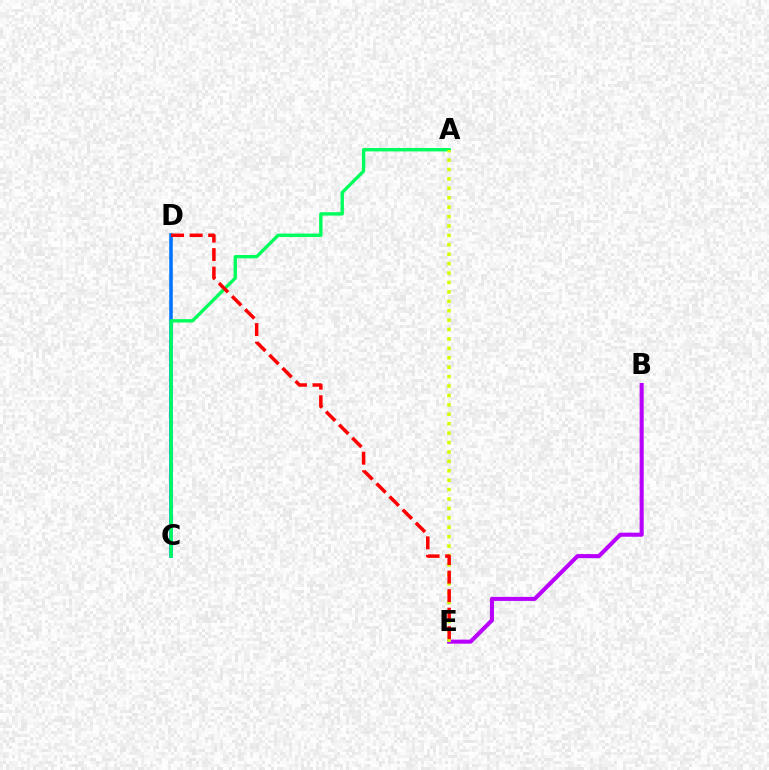{('B', 'E'): [{'color': '#b900ff', 'line_style': 'solid', 'thickness': 2.92}], ('C', 'D'): [{'color': '#0074ff', 'line_style': 'solid', 'thickness': 2.56}], ('A', 'C'): [{'color': '#00ff5c', 'line_style': 'solid', 'thickness': 2.42}], ('A', 'E'): [{'color': '#d1ff00', 'line_style': 'dotted', 'thickness': 2.56}], ('D', 'E'): [{'color': '#ff0000', 'line_style': 'dashed', 'thickness': 2.52}]}